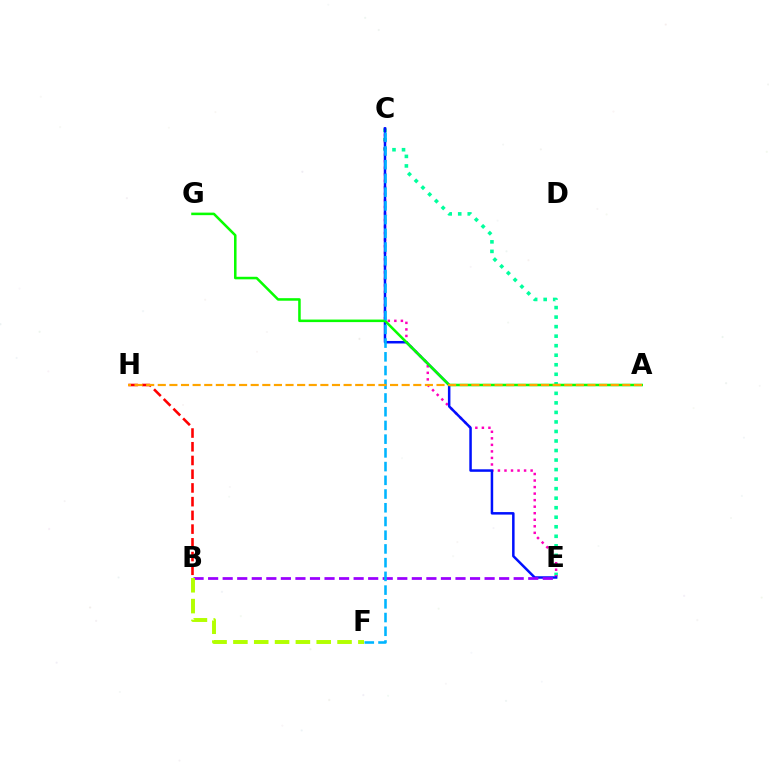{('C', 'E'): [{'color': '#00ff9d', 'line_style': 'dotted', 'thickness': 2.59}, {'color': '#ff00bd', 'line_style': 'dotted', 'thickness': 1.78}, {'color': '#0010ff', 'line_style': 'solid', 'thickness': 1.8}], ('B', 'E'): [{'color': '#9b00ff', 'line_style': 'dashed', 'thickness': 1.98}], ('A', 'G'): [{'color': '#08ff00', 'line_style': 'solid', 'thickness': 1.83}], ('B', 'F'): [{'color': '#b3ff00', 'line_style': 'dashed', 'thickness': 2.83}], ('C', 'F'): [{'color': '#00b5ff', 'line_style': 'dashed', 'thickness': 1.86}], ('B', 'H'): [{'color': '#ff0000', 'line_style': 'dashed', 'thickness': 1.86}], ('A', 'H'): [{'color': '#ffa500', 'line_style': 'dashed', 'thickness': 1.58}]}